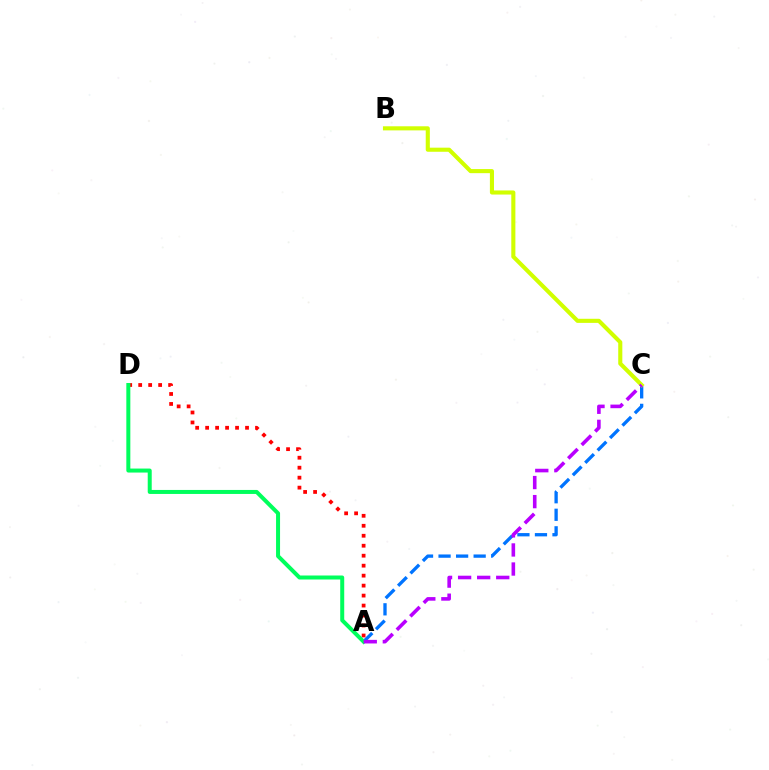{('A', 'C'): [{'color': '#0074ff', 'line_style': 'dashed', 'thickness': 2.38}, {'color': '#b900ff', 'line_style': 'dashed', 'thickness': 2.59}], ('B', 'C'): [{'color': '#d1ff00', 'line_style': 'solid', 'thickness': 2.95}], ('A', 'D'): [{'color': '#ff0000', 'line_style': 'dotted', 'thickness': 2.71}, {'color': '#00ff5c', 'line_style': 'solid', 'thickness': 2.88}]}